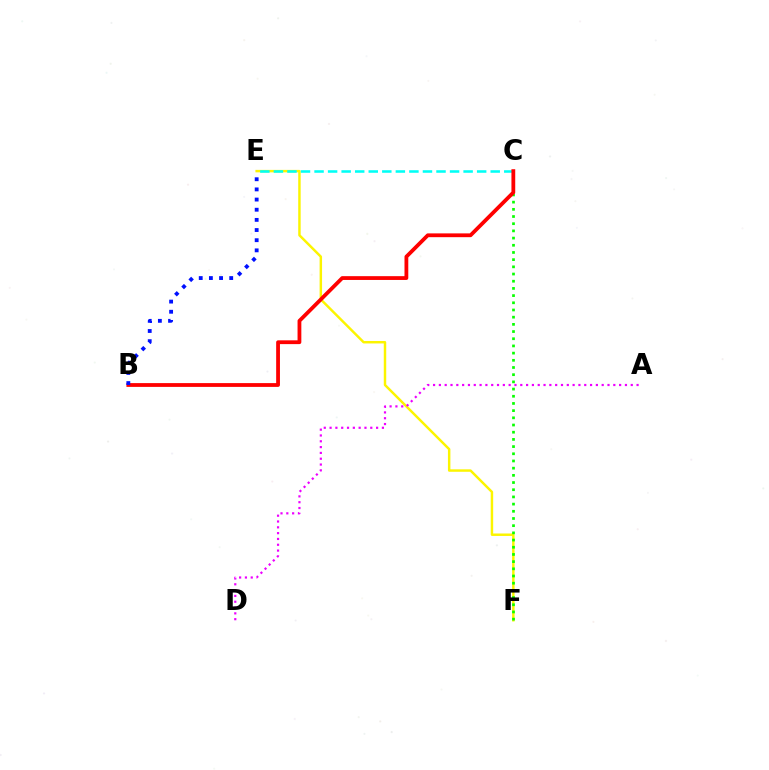{('E', 'F'): [{'color': '#fcf500', 'line_style': 'solid', 'thickness': 1.77}], ('C', 'E'): [{'color': '#00fff6', 'line_style': 'dashed', 'thickness': 1.84}], ('C', 'F'): [{'color': '#08ff00', 'line_style': 'dotted', 'thickness': 1.95}], ('B', 'C'): [{'color': '#ff0000', 'line_style': 'solid', 'thickness': 2.73}], ('B', 'E'): [{'color': '#0010ff', 'line_style': 'dotted', 'thickness': 2.76}], ('A', 'D'): [{'color': '#ee00ff', 'line_style': 'dotted', 'thickness': 1.58}]}